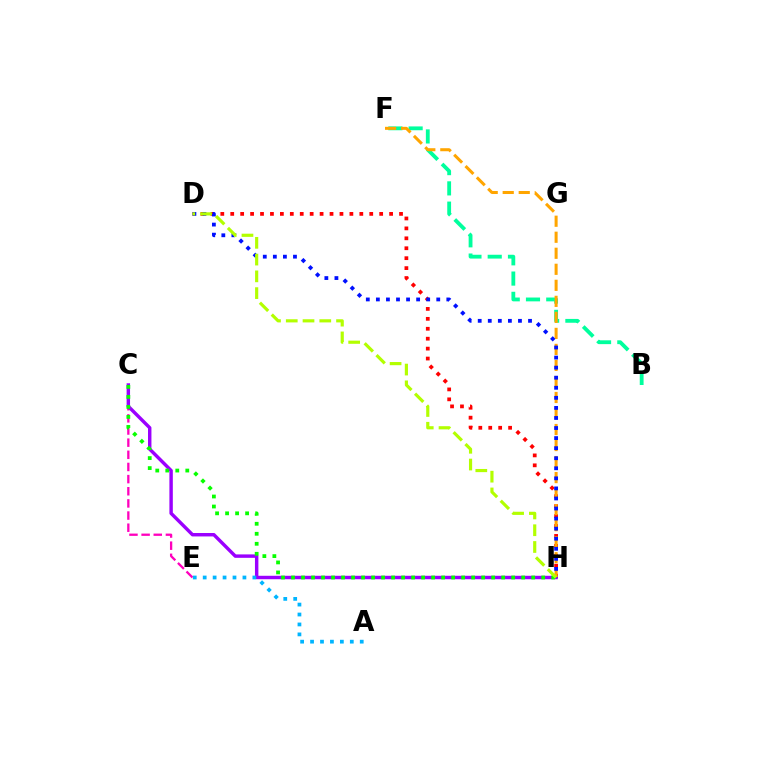{('D', 'H'): [{'color': '#ff0000', 'line_style': 'dotted', 'thickness': 2.7}, {'color': '#0010ff', 'line_style': 'dotted', 'thickness': 2.73}, {'color': '#b3ff00', 'line_style': 'dashed', 'thickness': 2.28}], ('C', 'E'): [{'color': '#ff00bd', 'line_style': 'dashed', 'thickness': 1.65}], ('B', 'F'): [{'color': '#00ff9d', 'line_style': 'dashed', 'thickness': 2.75}], ('C', 'H'): [{'color': '#9b00ff', 'line_style': 'solid', 'thickness': 2.47}, {'color': '#08ff00', 'line_style': 'dotted', 'thickness': 2.72}], ('F', 'H'): [{'color': '#ffa500', 'line_style': 'dashed', 'thickness': 2.18}], ('A', 'E'): [{'color': '#00b5ff', 'line_style': 'dotted', 'thickness': 2.7}]}